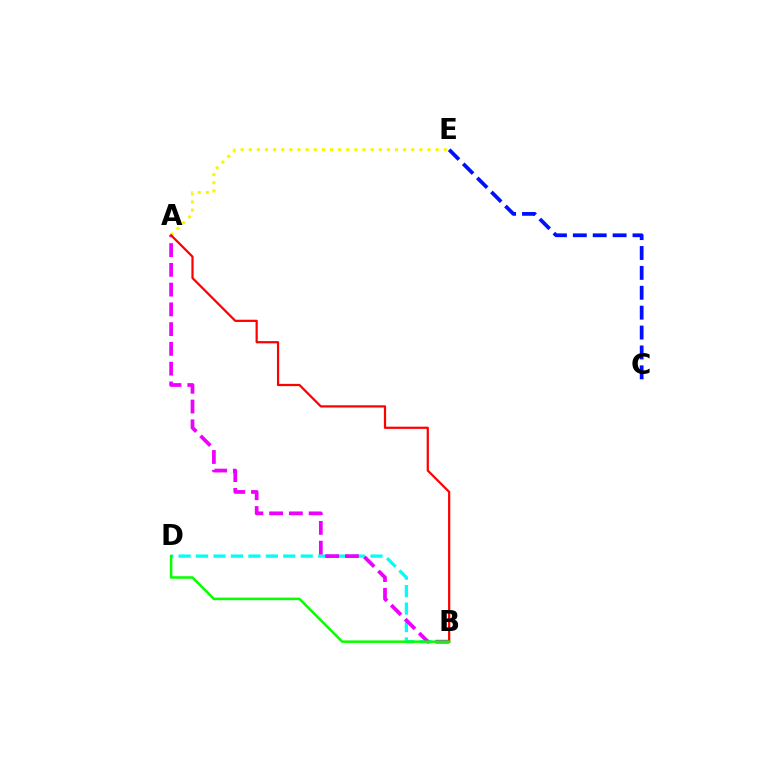{('B', 'D'): [{'color': '#00fff6', 'line_style': 'dashed', 'thickness': 2.37}, {'color': '#08ff00', 'line_style': 'solid', 'thickness': 1.82}], ('A', 'E'): [{'color': '#fcf500', 'line_style': 'dotted', 'thickness': 2.21}], ('A', 'B'): [{'color': '#ee00ff', 'line_style': 'dashed', 'thickness': 2.68}, {'color': '#ff0000', 'line_style': 'solid', 'thickness': 1.6}], ('C', 'E'): [{'color': '#0010ff', 'line_style': 'dashed', 'thickness': 2.7}]}